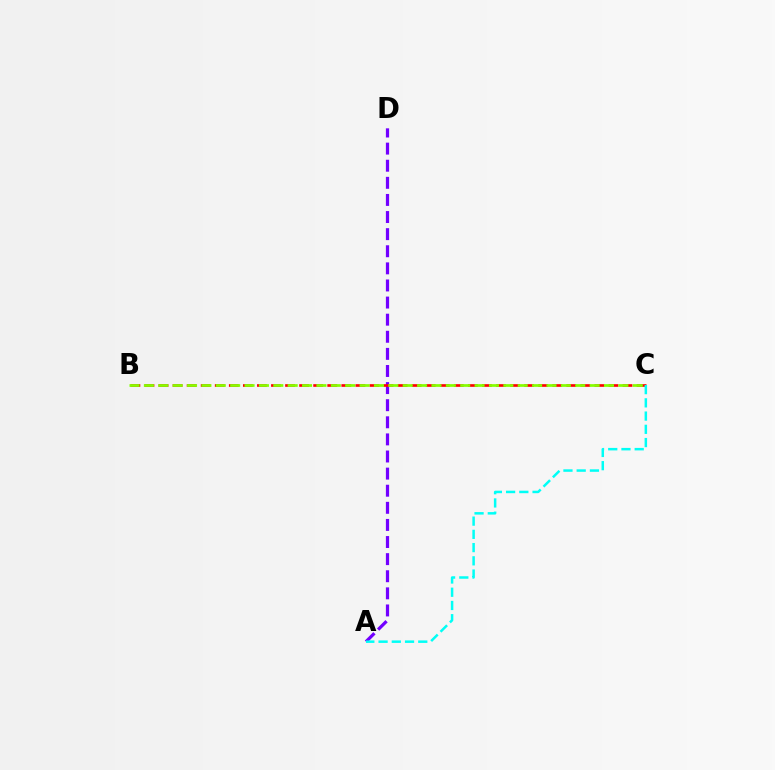{('A', 'D'): [{'color': '#7200ff', 'line_style': 'dashed', 'thickness': 2.32}], ('B', 'C'): [{'color': '#ff0000', 'line_style': 'dashed', 'thickness': 1.91}, {'color': '#84ff00', 'line_style': 'dashed', 'thickness': 1.95}], ('A', 'C'): [{'color': '#00fff6', 'line_style': 'dashed', 'thickness': 1.8}]}